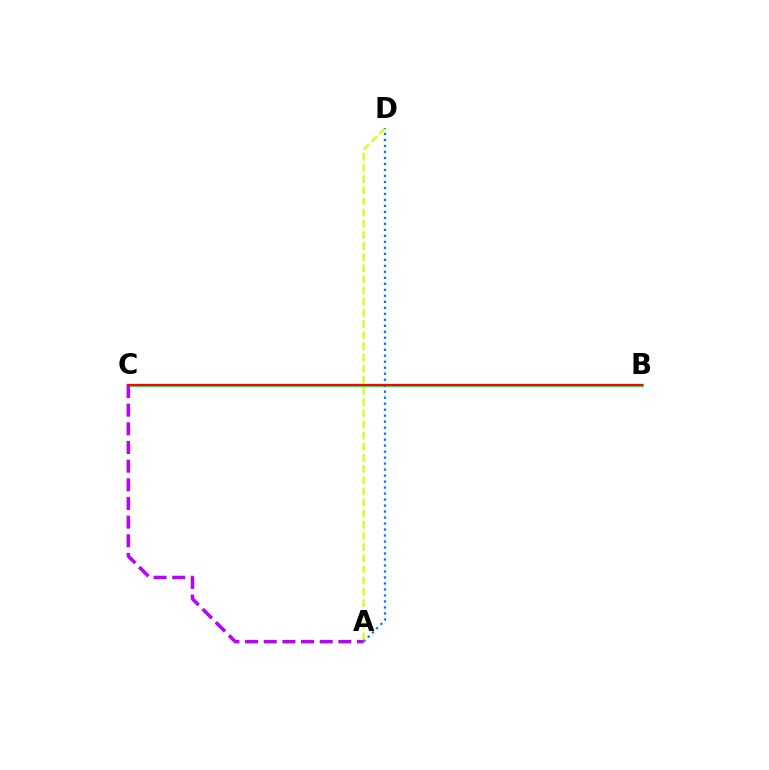{('B', 'C'): [{'color': '#00ff5c', 'line_style': 'solid', 'thickness': 2.37}, {'color': '#ff0000', 'line_style': 'solid', 'thickness': 1.54}], ('A', 'C'): [{'color': '#b900ff', 'line_style': 'dashed', 'thickness': 2.53}], ('A', 'D'): [{'color': '#d1ff00', 'line_style': 'dashed', 'thickness': 1.52}, {'color': '#0074ff', 'line_style': 'dotted', 'thickness': 1.63}]}